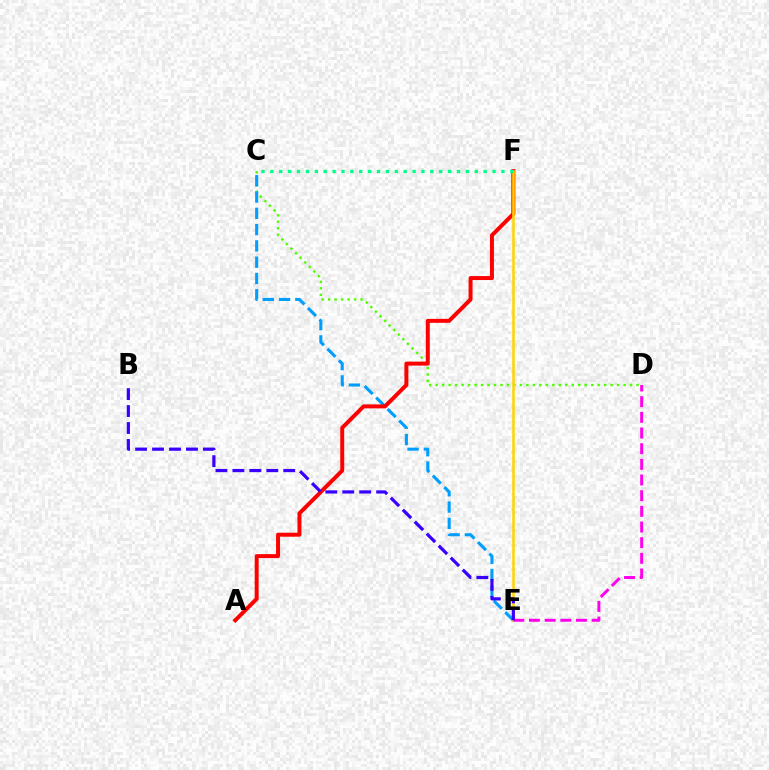{('C', 'D'): [{'color': '#4fff00', 'line_style': 'dotted', 'thickness': 1.76}], ('C', 'E'): [{'color': '#009eff', 'line_style': 'dashed', 'thickness': 2.21}], ('A', 'F'): [{'color': '#ff0000', 'line_style': 'solid', 'thickness': 2.86}], ('E', 'F'): [{'color': '#ffd500', 'line_style': 'solid', 'thickness': 1.83}], ('D', 'E'): [{'color': '#ff00ed', 'line_style': 'dashed', 'thickness': 2.13}], ('B', 'E'): [{'color': '#3700ff', 'line_style': 'dashed', 'thickness': 2.3}], ('C', 'F'): [{'color': '#00ff86', 'line_style': 'dotted', 'thickness': 2.41}]}